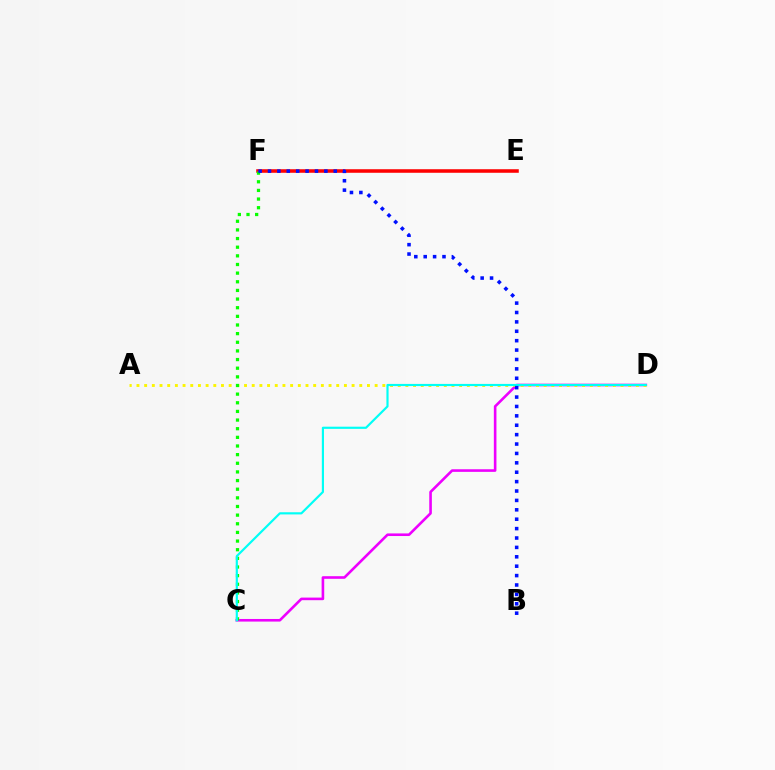{('C', 'D'): [{'color': '#ee00ff', 'line_style': 'solid', 'thickness': 1.88}, {'color': '#00fff6', 'line_style': 'solid', 'thickness': 1.56}], ('A', 'D'): [{'color': '#fcf500', 'line_style': 'dotted', 'thickness': 2.09}], ('E', 'F'): [{'color': '#ff0000', 'line_style': 'solid', 'thickness': 2.55}], ('C', 'F'): [{'color': '#08ff00', 'line_style': 'dotted', 'thickness': 2.35}], ('B', 'F'): [{'color': '#0010ff', 'line_style': 'dotted', 'thickness': 2.55}]}